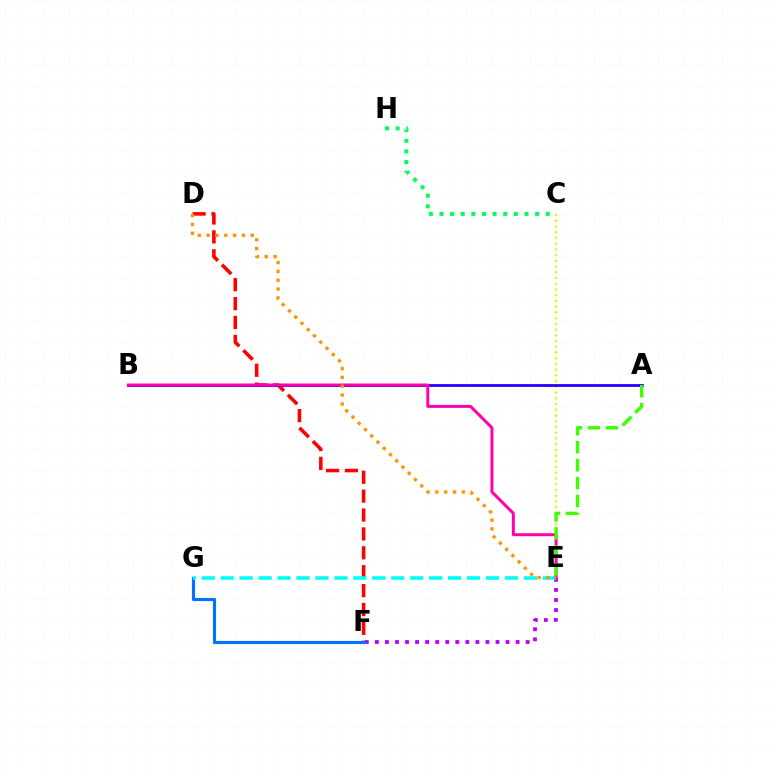{('D', 'F'): [{'color': '#ff0000', 'line_style': 'dashed', 'thickness': 2.57}], ('C', 'E'): [{'color': '#d1ff00', 'line_style': 'dotted', 'thickness': 1.56}], ('E', 'F'): [{'color': '#b900ff', 'line_style': 'dotted', 'thickness': 2.73}], ('F', 'G'): [{'color': '#0074ff', 'line_style': 'solid', 'thickness': 2.28}], ('E', 'G'): [{'color': '#00fff6', 'line_style': 'dashed', 'thickness': 2.57}], ('A', 'B'): [{'color': '#2500ff', 'line_style': 'solid', 'thickness': 2.01}], ('B', 'E'): [{'color': '#ff00ac', 'line_style': 'solid', 'thickness': 2.14}], ('C', 'H'): [{'color': '#00ff5c', 'line_style': 'dotted', 'thickness': 2.89}], ('A', 'E'): [{'color': '#3dff00', 'line_style': 'dashed', 'thickness': 2.44}], ('D', 'E'): [{'color': '#ff9400', 'line_style': 'dotted', 'thickness': 2.4}]}